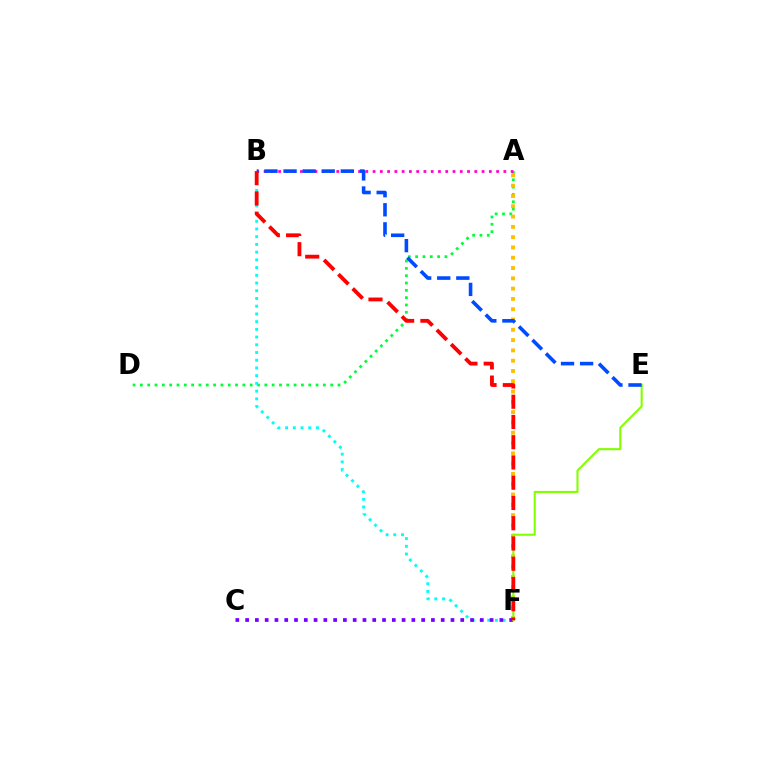{('A', 'D'): [{'color': '#00ff39', 'line_style': 'dotted', 'thickness': 1.99}], ('A', 'F'): [{'color': '#ffbd00', 'line_style': 'dotted', 'thickness': 2.8}], ('B', 'F'): [{'color': '#00fff6', 'line_style': 'dotted', 'thickness': 2.1}, {'color': '#ff0000', 'line_style': 'dashed', 'thickness': 2.75}], ('A', 'B'): [{'color': '#ff00cf', 'line_style': 'dotted', 'thickness': 1.97}], ('C', 'F'): [{'color': '#7200ff', 'line_style': 'dotted', 'thickness': 2.66}], ('E', 'F'): [{'color': '#84ff00', 'line_style': 'solid', 'thickness': 1.52}], ('B', 'E'): [{'color': '#004bff', 'line_style': 'dashed', 'thickness': 2.59}]}